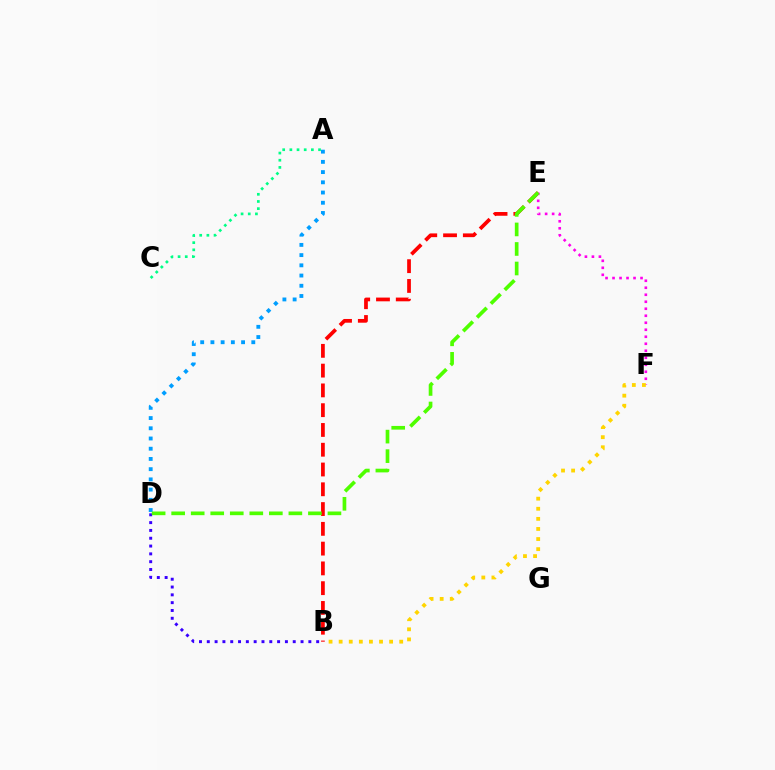{('B', 'E'): [{'color': '#ff0000', 'line_style': 'dashed', 'thickness': 2.69}], ('B', 'D'): [{'color': '#3700ff', 'line_style': 'dotted', 'thickness': 2.12}], ('E', 'F'): [{'color': '#ff00ed', 'line_style': 'dotted', 'thickness': 1.9}], ('A', 'D'): [{'color': '#009eff', 'line_style': 'dotted', 'thickness': 2.78}], ('D', 'E'): [{'color': '#4fff00', 'line_style': 'dashed', 'thickness': 2.65}], ('A', 'C'): [{'color': '#00ff86', 'line_style': 'dotted', 'thickness': 1.95}], ('B', 'F'): [{'color': '#ffd500', 'line_style': 'dotted', 'thickness': 2.74}]}